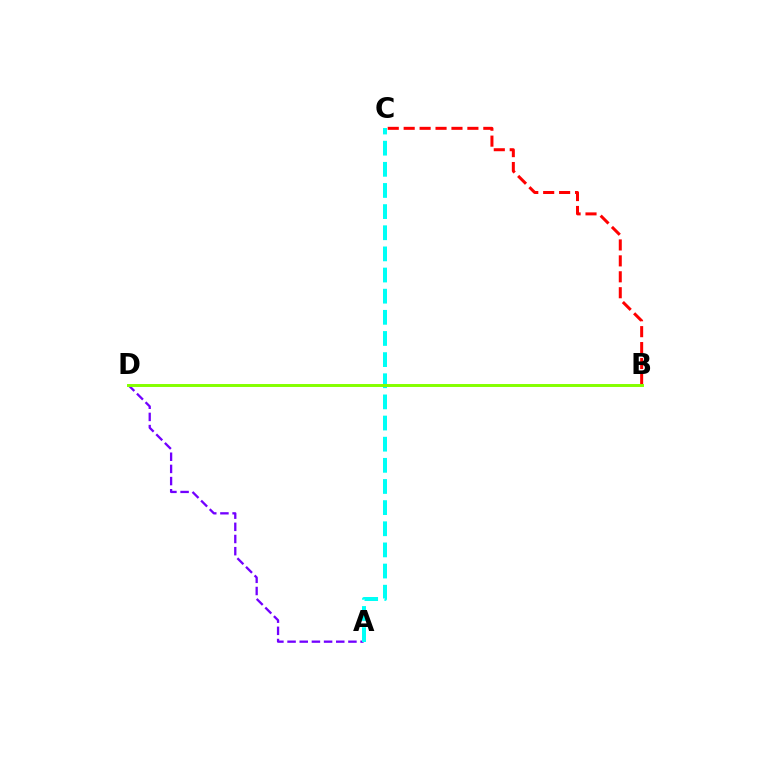{('B', 'C'): [{'color': '#ff0000', 'line_style': 'dashed', 'thickness': 2.16}], ('A', 'D'): [{'color': '#7200ff', 'line_style': 'dashed', 'thickness': 1.65}], ('A', 'C'): [{'color': '#00fff6', 'line_style': 'dashed', 'thickness': 2.87}], ('B', 'D'): [{'color': '#84ff00', 'line_style': 'solid', 'thickness': 2.12}]}